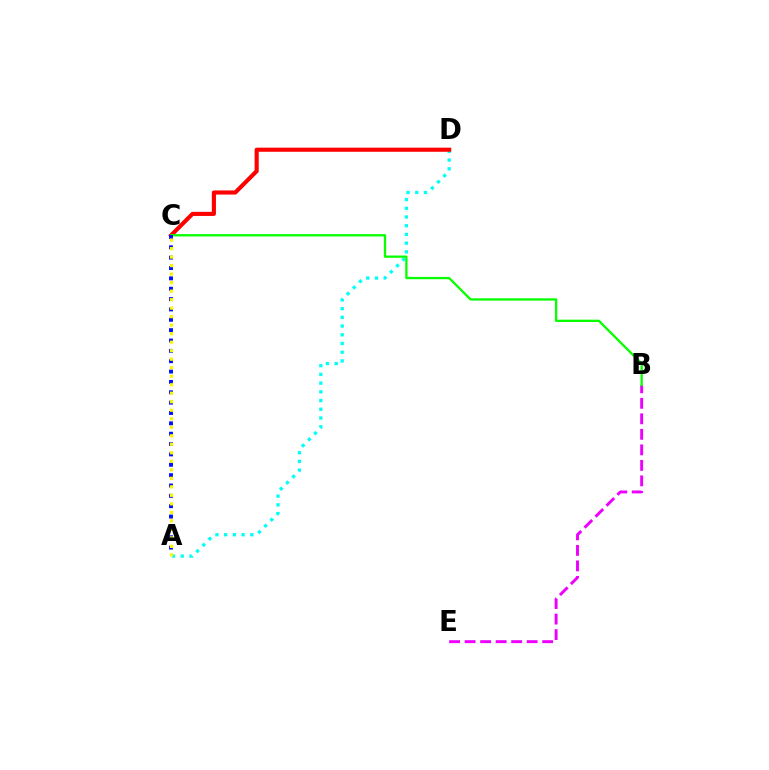{('A', 'D'): [{'color': '#00fff6', 'line_style': 'dotted', 'thickness': 2.37}], ('B', 'E'): [{'color': '#ee00ff', 'line_style': 'dashed', 'thickness': 2.11}], ('C', 'D'): [{'color': '#ff0000', 'line_style': 'solid', 'thickness': 2.97}], ('B', 'C'): [{'color': '#08ff00', 'line_style': 'solid', 'thickness': 1.66}], ('A', 'C'): [{'color': '#0010ff', 'line_style': 'dotted', 'thickness': 2.81}, {'color': '#fcf500', 'line_style': 'dotted', 'thickness': 2.31}]}